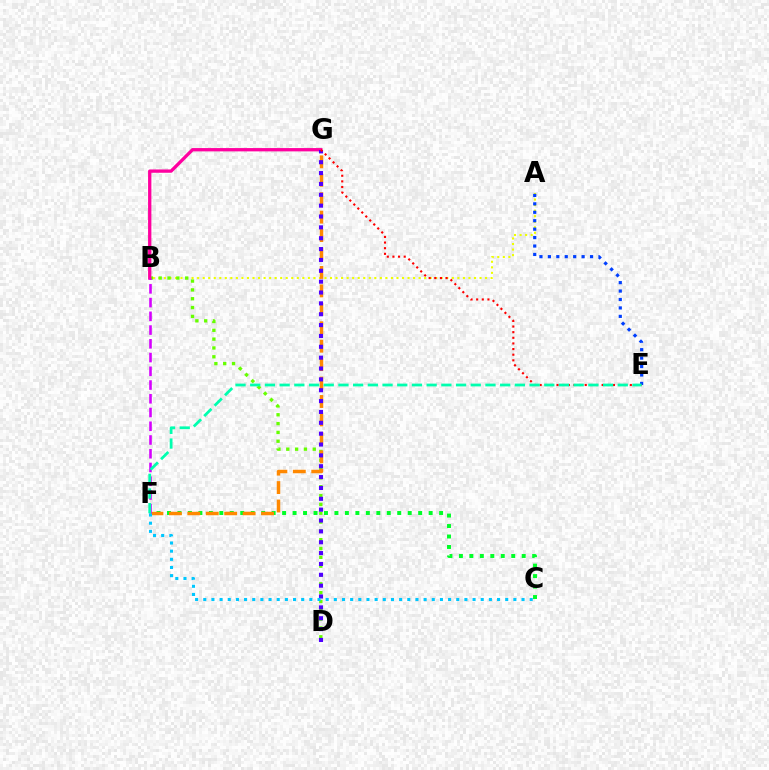{('A', 'B'): [{'color': '#eeff00', 'line_style': 'dotted', 'thickness': 1.5}], ('B', 'D'): [{'color': '#66ff00', 'line_style': 'dotted', 'thickness': 2.4}], ('C', 'F'): [{'color': '#00ff27', 'line_style': 'dotted', 'thickness': 2.84}, {'color': '#00c7ff', 'line_style': 'dotted', 'thickness': 2.22}], ('B', 'G'): [{'color': '#ff00a0', 'line_style': 'solid', 'thickness': 2.38}], ('F', 'G'): [{'color': '#ff8800', 'line_style': 'dashed', 'thickness': 2.5}], ('A', 'E'): [{'color': '#003fff', 'line_style': 'dotted', 'thickness': 2.29}], ('D', 'G'): [{'color': '#4f00ff', 'line_style': 'dotted', 'thickness': 2.95}], ('E', 'G'): [{'color': '#ff0000', 'line_style': 'dotted', 'thickness': 1.53}], ('B', 'F'): [{'color': '#d600ff', 'line_style': 'dashed', 'thickness': 1.87}], ('E', 'F'): [{'color': '#00ffaf', 'line_style': 'dashed', 'thickness': 2.0}]}